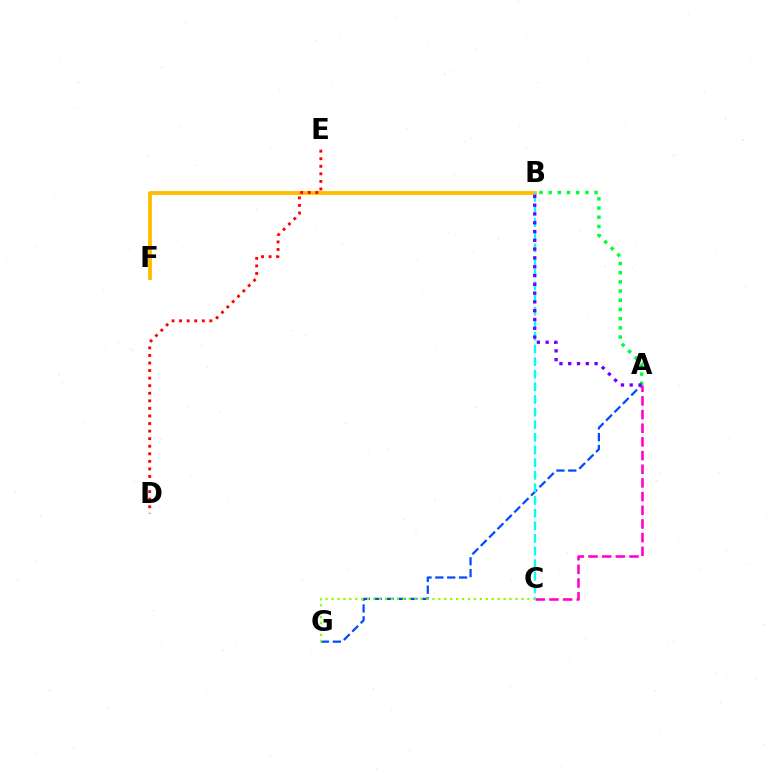{('A', 'G'): [{'color': '#004bff', 'line_style': 'dashed', 'thickness': 1.61}], ('B', 'F'): [{'color': '#ffbd00', 'line_style': 'solid', 'thickness': 2.77}], ('A', 'C'): [{'color': '#ff00cf', 'line_style': 'dashed', 'thickness': 1.86}], ('A', 'B'): [{'color': '#00ff39', 'line_style': 'dotted', 'thickness': 2.5}, {'color': '#7200ff', 'line_style': 'dotted', 'thickness': 2.39}], ('C', 'G'): [{'color': '#84ff00', 'line_style': 'dotted', 'thickness': 1.61}], ('B', 'C'): [{'color': '#00fff6', 'line_style': 'dashed', 'thickness': 1.72}], ('D', 'E'): [{'color': '#ff0000', 'line_style': 'dotted', 'thickness': 2.06}]}